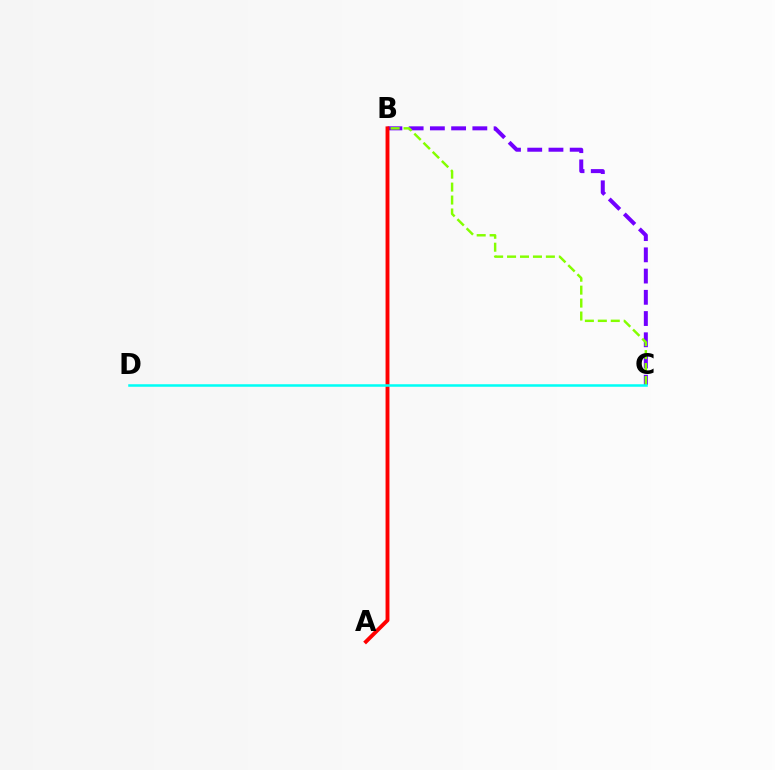{('B', 'C'): [{'color': '#7200ff', 'line_style': 'dashed', 'thickness': 2.88}, {'color': '#84ff00', 'line_style': 'dashed', 'thickness': 1.76}], ('A', 'B'): [{'color': '#ff0000', 'line_style': 'solid', 'thickness': 2.79}], ('C', 'D'): [{'color': '#00fff6', 'line_style': 'solid', 'thickness': 1.82}]}